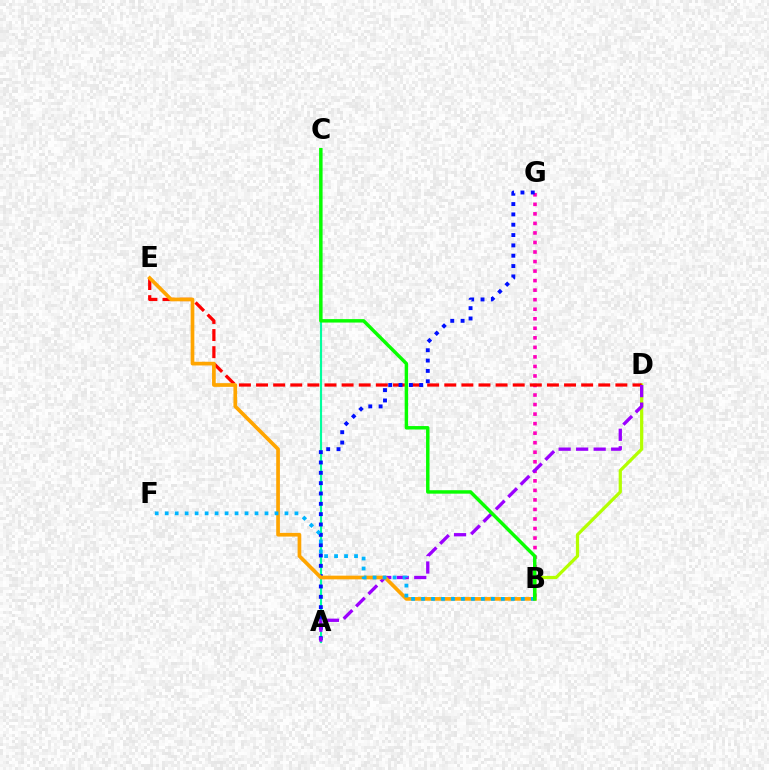{('B', 'G'): [{'color': '#ff00bd', 'line_style': 'dotted', 'thickness': 2.59}], ('B', 'D'): [{'color': '#b3ff00', 'line_style': 'solid', 'thickness': 2.32}], ('A', 'C'): [{'color': '#00ff9d', 'line_style': 'solid', 'thickness': 1.56}], ('D', 'E'): [{'color': '#ff0000', 'line_style': 'dashed', 'thickness': 2.32}], ('A', 'G'): [{'color': '#0010ff', 'line_style': 'dotted', 'thickness': 2.81}], ('A', 'D'): [{'color': '#9b00ff', 'line_style': 'dashed', 'thickness': 2.38}], ('B', 'E'): [{'color': '#ffa500', 'line_style': 'solid', 'thickness': 2.66}], ('B', 'F'): [{'color': '#00b5ff', 'line_style': 'dotted', 'thickness': 2.71}], ('B', 'C'): [{'color': '#08ff00', 'line_style': 'solid', 'thickness': 2.48}]}